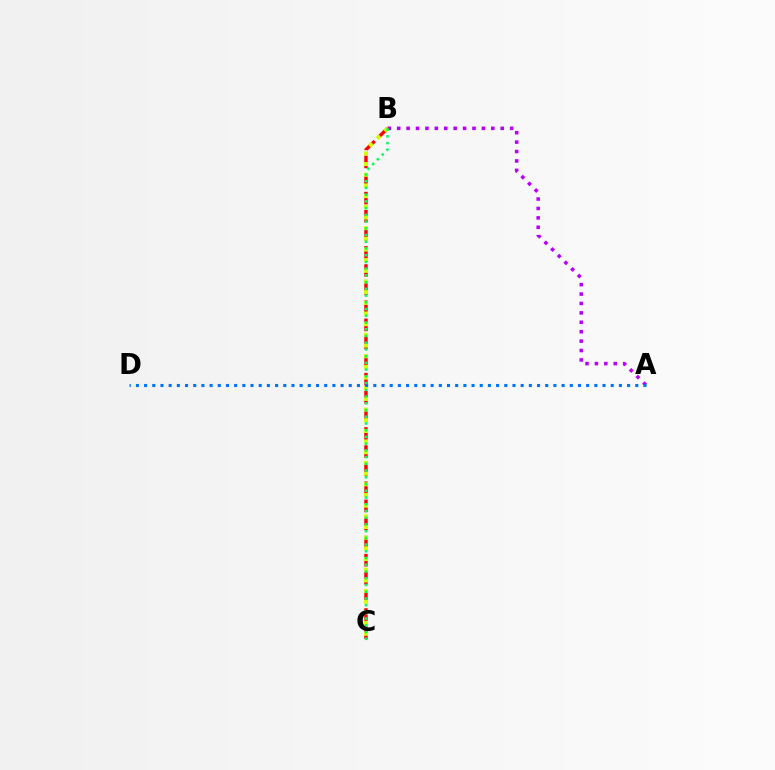{('A', 'B'): [{'color': '#b900ff', 'line_style': 'dotted', 'thickness': 2.56}], ('B', 'C'): [{'color': '#ff0000', 'line_style': 'dashed', 'thickness': 2.46}, {'color': '#d1ff00', 'line_style': 'dotted', 'thickness': 2.9}, {'color': '#00ff5c', 'line_style': 'dotted', 'thickness': 1.83}], ('A', 'D'): [{'color': '#0074ff', 'line_style': 'dotted', 'thickness': 2.22}]}